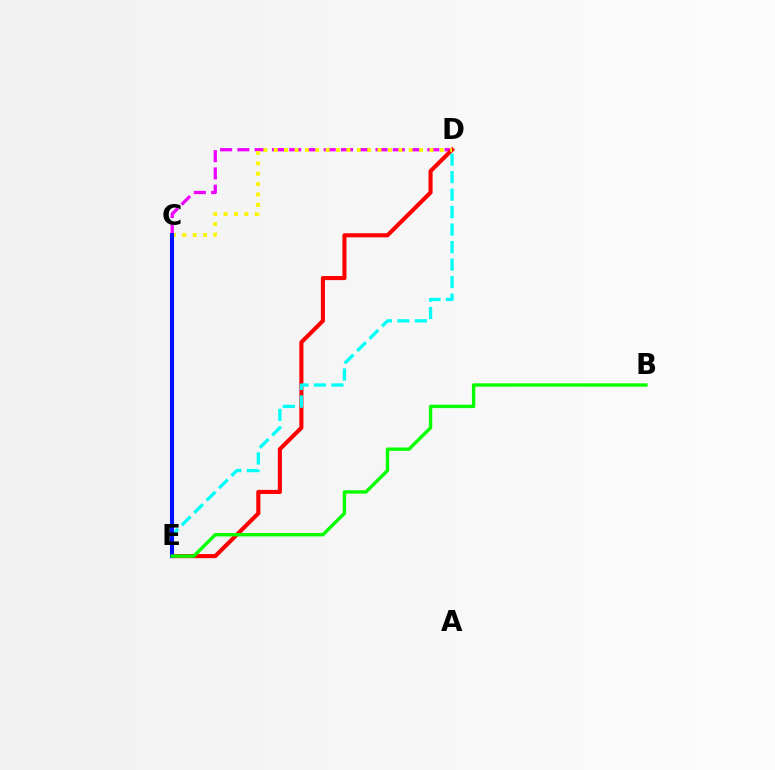{('C', 'D'): [{'color': '#ee00ff', 'line_style': 'dashed', 'thickness': 2.35}, {'color': '#fcf500', 'line_style': 'dotted', 'thickness': 2.82}], ('D', 'E'): [{'color': '#ff0000', 'line_style': 'solid', 'thickness': 2.95}, {'color': '#00fff6', 'line_style': 'dashed', 'thickness': 2.38}], ('C', 'E'): [{'color': '#0010ff', 'line_style': 'solid', 'thickness': 2.93}], ('B', 'E'): [{'color': '#08ff00', 'line_style': 'solid', 'thickness': 2.43}]}